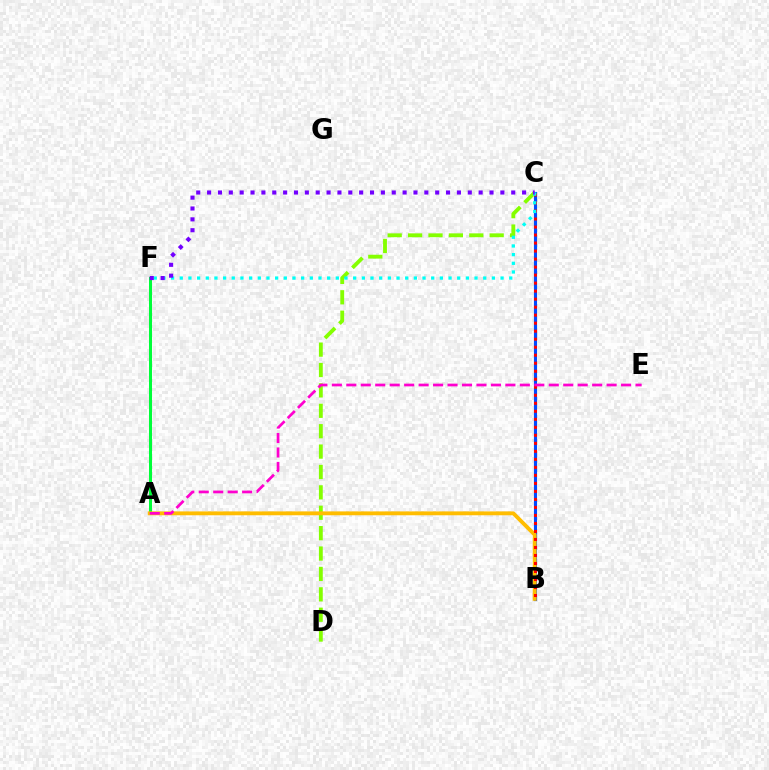{('B', 'C'): [{'color': '#004bff', 'line_style': 'solid', 'thickness': 2.25}, {'color': '#ff0000', 'line_style': 'dotted', 'thickness': 2.18}], ('A', 'F'): [{'color': '#00ff39', 'line_style': 'solid', 'thickness': 2.17}], ('C', 'D'): [{'color': '#84ff00', 'line_style': 'dashed', 'thickness': 2.77}], ('A', 'B'): [{'color': '#ffbd00', 'line_style': 'solid', 'thickness': 2.78}], ('C', 'F'): [{'color': '#00fff6', 'line_style': 'dotted', 'thickness': 2.36}, {'color': '#7200ff', 'line_style': 'dotted', 'thickness': 2.95}], ('A', 'E'): [{'color': '#ff00cf', 'line_style': 'dashed', 'thickness': 1.96}]}